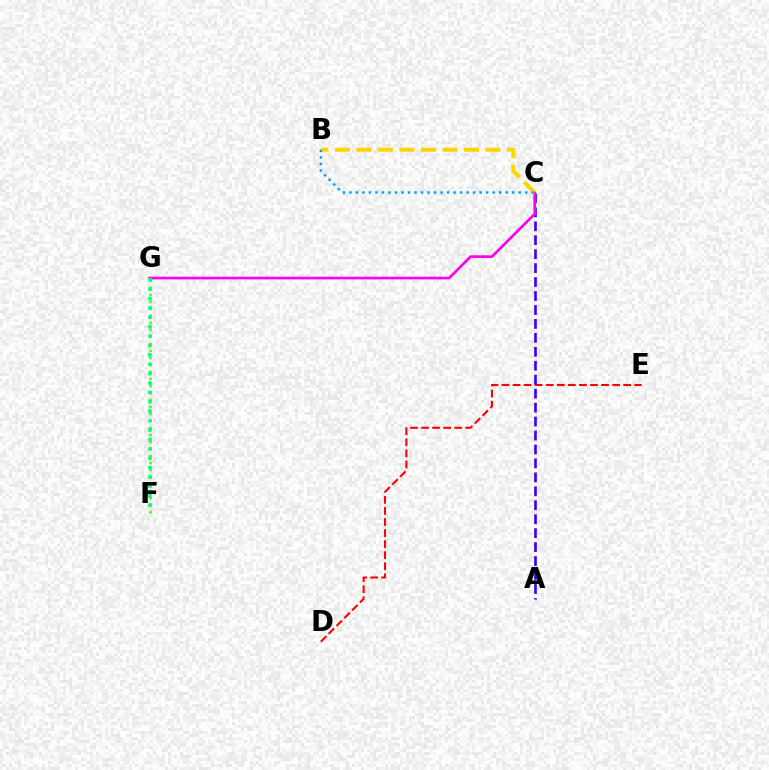{('F', 'G'): [{'color': '#4fff00', 'line_style': 'dotted', 'thickness': 1.9}, {'color': '#00ff86', 'line_style': 'dotted', 'thickness': 2.55}], ('D', 'E'): [{'color': '#ff0000', 'line_style': 'dashed', 'thickness': 1.5}], ('A', 'C'): [{'color': '#3700ff', 'line_style': 'dashed', 'thickness': 1.9}], ('C', 'G'): [{'color': '#ff00ed', 'line_style': 'solid', 'thickness': 1.94}], ('B', 'C'): [{'color': '#ffd500', 'line_style': 'dashed', 'thickness': 2.92}, {'color': '#009eff', 'line_style': 'dotted', 'thickness': 1.77}]}